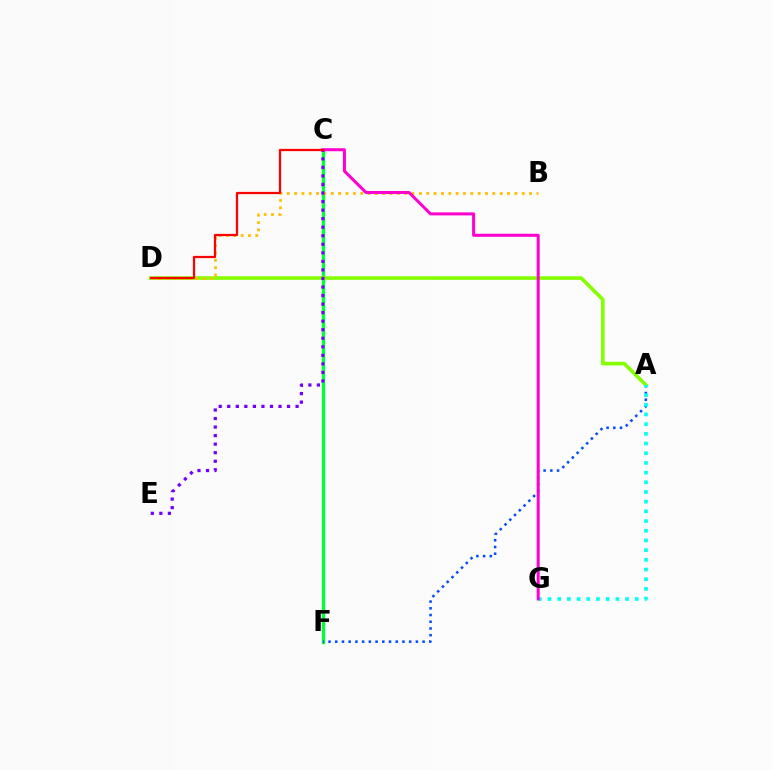{('C', 'F'): [{'color': '#00ff39', 'line_style': 'solid', 'thickness': 2.38}], ('A', 'F'): [{'color': '#004bff', 'line_style': 'dotted', 'thickness': 1.83}], ('A', 'D'): [{'color': '#84ff00', 'line_style': 'solid', 'thickness': 2.6}], ('A', 'G'): [{'color': '#00fff6', 'line_style': 'dotted', 'thickness': 2.63}], ('B', 'D'): [{'color': '#ffbd00', 'line_style': 'dotted', 'thickness': 2.0}], ('C', 'G'): [{'color': '#ff00cf', 'line_style': 'solid', 'thickness': 2.17}], ('C', 'E'): [{'color': '#7200ff', 'line_style': 'dotted', 'thickness': 2.32}], ('C', 'D'): [{'color': '#ff0000', 'line_style': 'solid', 'thickness': 1.62}]}